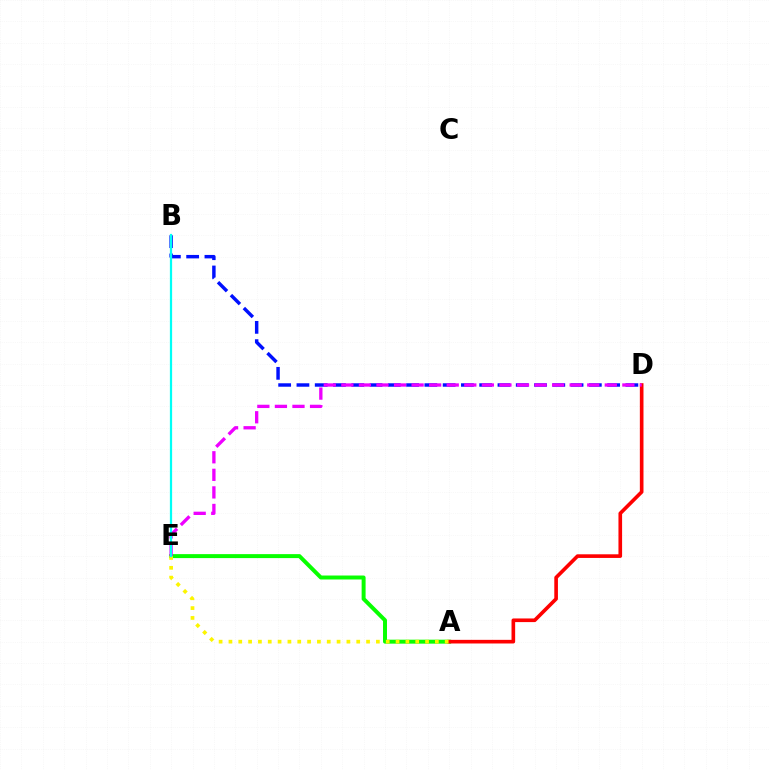{('B', 'D'): [{'color': '#0010ff', 'line_style': 'dashed', 'thickness': 2.48}], ('A', 'E'): [{'color': '#08ff00', 'line_style': 'solid', 'thickness': 2.86}, {'color': '#fcf500', 'line_style': 'dotted', 'thickness': 2.67}], ('A', 'D'): [{'color': '#ff0000', 'line_style': 'solid', 'thickness': 2.62}], ('D', 'E'): [{'color': '#ee00ff', 'line_style': 'dashed', 'thickness': 2.39}], ('B', 'E'): [{'color': '#00fff6', 'line_style': 'solid', 'thickness': 1.61}]}